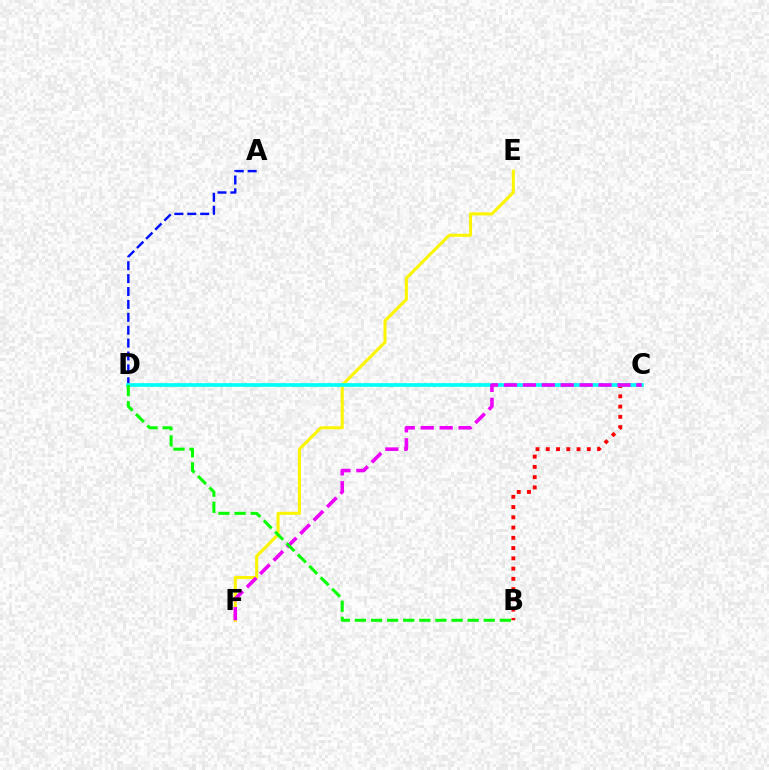{('B', 'C'): [{'color': '#ff0000', 'line_style': 'dotted', 'thickness': 2.79}], ('E', 'F'): [{'color': '#fcf500', 'line_style': 'solid', 'thickness': 2.19}], ('A', 'D'): [{'color': '#0010ff', 'line_style': 'dashed', 'thickness': 1.75}], ('C', 'D'): [{'color': '#00fff6', 'line_style': 'solid', 'thickness': 2.67}], ('C', 'F'): [{'color': '#ee00ff', 'line_style': 'dashed', 'thickness': 2.57}], ('B', 'D'): [{'color': '#08ff00', 'line_style': 'dashed', 'thickness': 2.19}]}